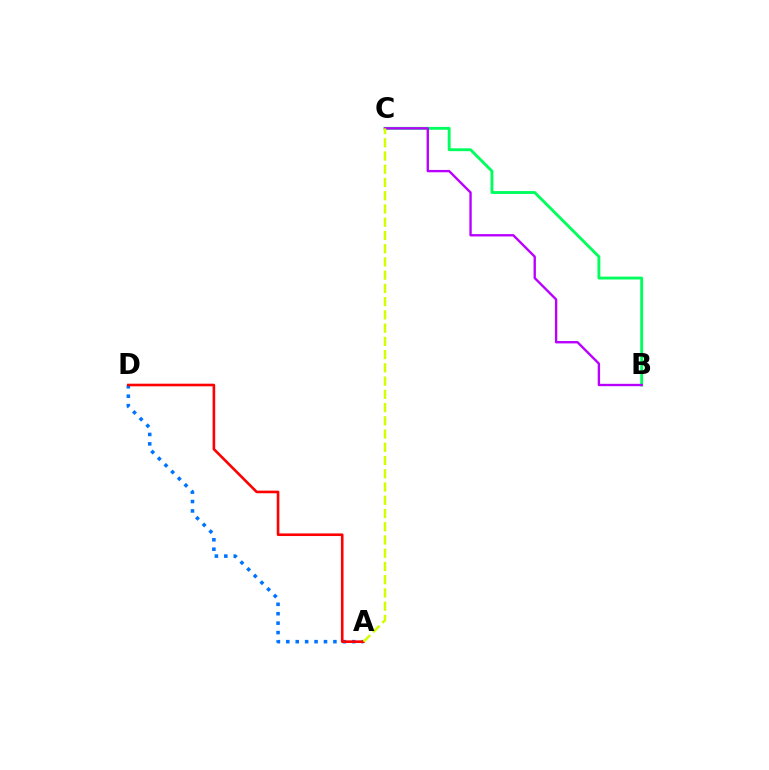{('B', 'C'): [{'color': '#00ff5c', 'line_style': 'solid', 'thickness': 2.06}, {'color': '#b900ff', 'line_style': 'solid', 'thickness': 1.7}], ('A', 'D'): [{'color': '#0074ff', 'line_style': 'dotted', 'thickness': 2.56}, {'color': '#ff0000', 'line_style': 'solid', 'thickness': 1.88}], ('A', 'C'): [{'color': '#d1ff00', 'line_style': 'dashed', 'thickness': 1.8}]}